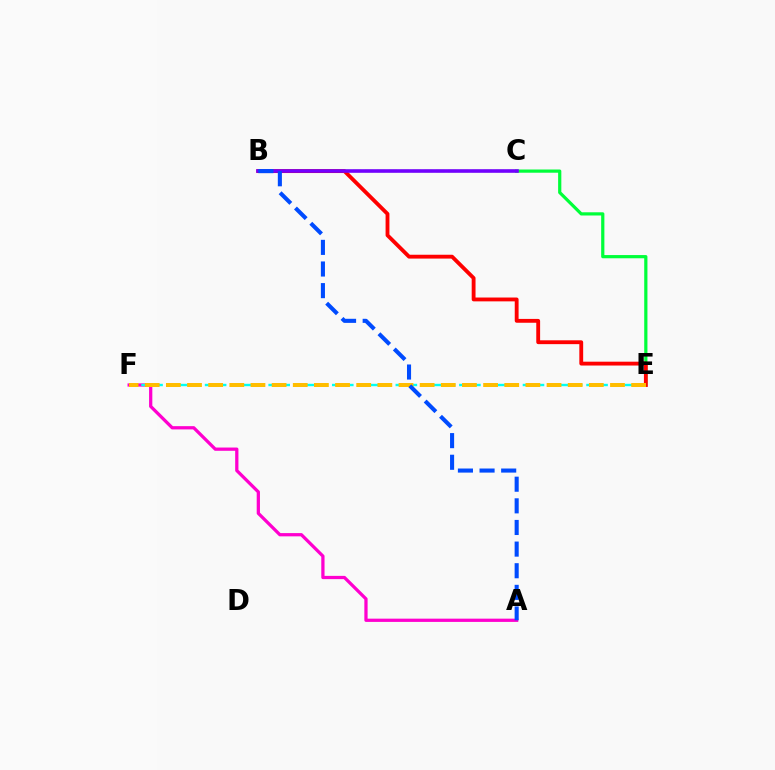{('A', 'F'): [{'color': '#ff00cf', 'line_style': 'solid', 'thickness': 2.34}], ('B', 'C'): [{'color': '#84ff00', 'line_style': 'dashed', 'thickness': 1.61}, {'color': '#7200ff', 'line_style': 'solid', 'thickness': 2.59}], ('C', 'E'): [{'color': '#00ff39', 'line_style': 'solid', 'thickness': 2.31}], ('E', 'F'): [{'color': '#00fff6', 'line_style': 'dashed', 'thickness': 1.73}, {'color': '#ffbd00', 'line_style': 'dashed', 'thickness': 2.87}], ('B', 'E'): [{'color': '#ff0000', 'line_style': 'solid', 'thickness': 2.76}], ('A', 'B'): [{'color': '#004bff', 'line_style': 'dashed', 'thickness': 2.94}]}